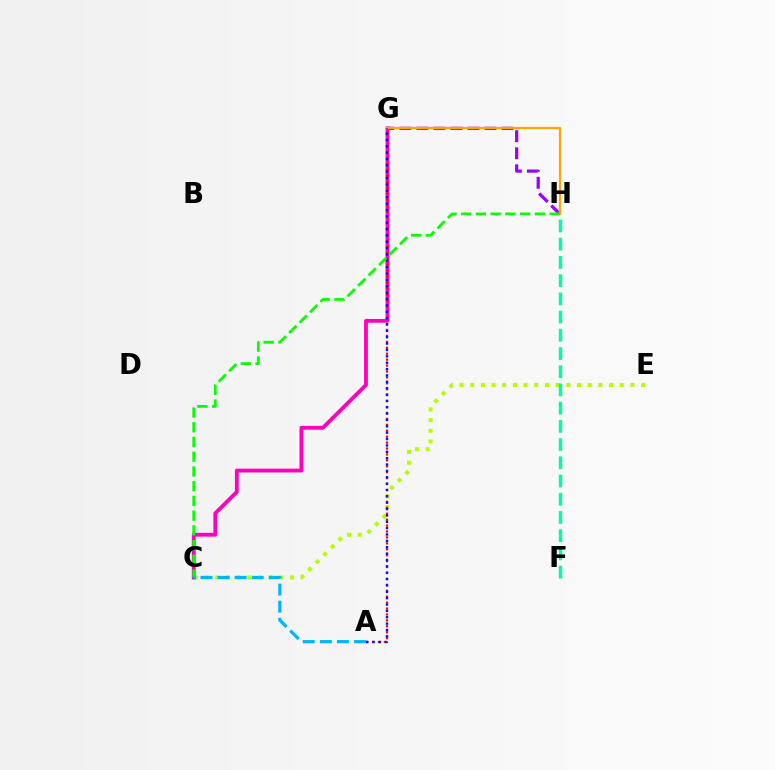{('G', 'H'): [{'color': '#9b00ff', 'line_style': 'dashed', 'thickness': 2.31}, {'color': '#ffa500', 'line_style': 'solid', 'thickness': 1.58}], ('C', 'E'): [{'color': '#b3ff00', 'line_style': 'dotted', 'thickness': 2.9}], ('C', 'G'): [{'color': '#ff00bd', 'line_style': 'solid', 'thickness': 2.74}], ('A', 'G'): [{'color': '#ff0000', 'line_style': 'dotted', 'thickness': 1.61}, {'color': '#0010ff', 'line_style': 'dotted', 'thickness': 1.73}], ('C', 'H'): [{'color': '#08ff00', 'line_style': 'dashed', 'thickness': 2.0}], ('F', 'H'): [{'color': '#00ff9d', 'line_style': 'dashed', 'thickness': 2.48}], ('A', 'C'): [{'color': '#00b5ff', 'line_style': 'dashed', 'thickness': 2.32}]}